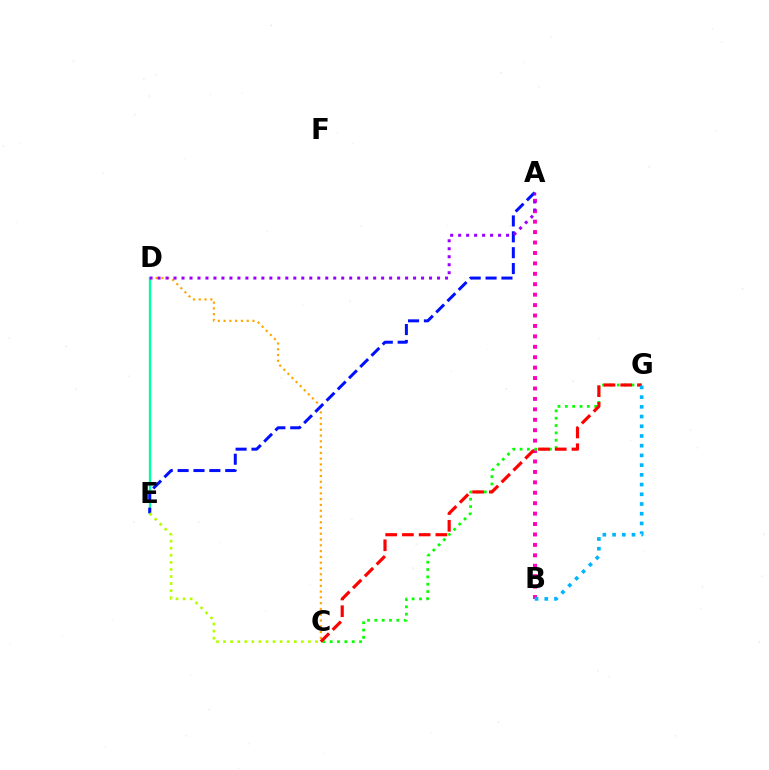{('D', 'E'): [{'color': '#00ff9d', 'line_style': 'solid', 'thickness': 1.68}], ('A', 'B'): [{'color': '#ff00bd', 'line_style': 'dotted', 'thickness': 2.83}], ('C', 'G'): [{'color': '#08ff00', 'line_style': 'dotted', 'thickness': 1.99}, {'color': '#ff0000', 'line_style': 'dashed', 'thickness': 2.27}], ('C', 'D'): [{'color': '#ffa500', 'line_style': 'dotted', 'thickness': 1.57}], ('A', 'E'): [{'color': '#0010ff', 'line_style': 'dashed', 'thickness': 2.16}], ('A', 'D'): [{'color': '#9b00ff', 'line_style': 'dotted', 'thickness': 2.17}], ('B', 'G'): [{'color': '#00b5ff', 'line_style': 'dotted', 'thickness': 2.64}], ('C', 'E'): [{'color': '#b3ff00', 'line_style': 'dotted', 'thickness': 1.92}]}